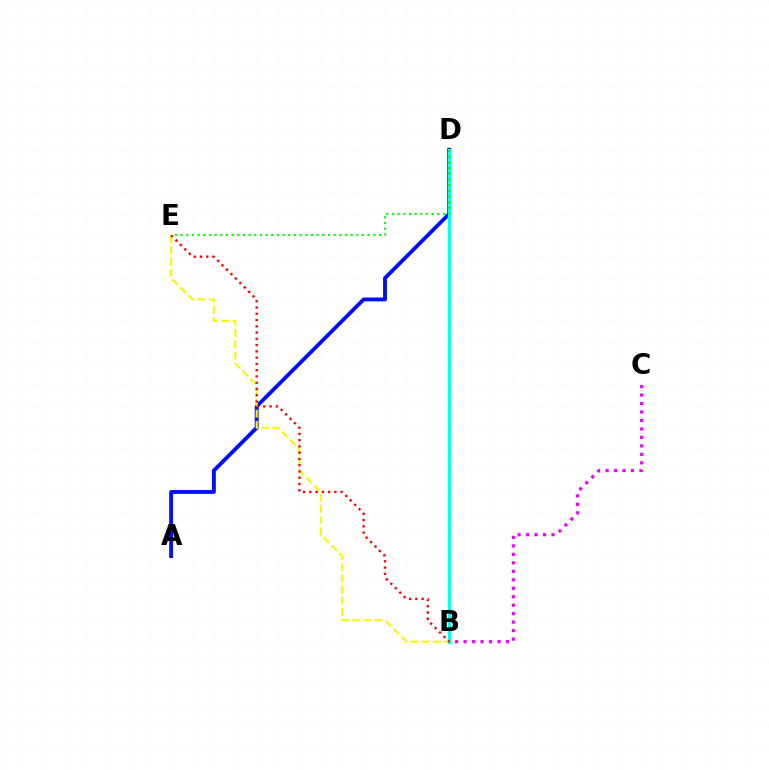{('A', 'D'): [{'color': '#0010ff', 'line_style': 'solid', 'thickness': 2.79}], ('B', 'E'): [{'color': '#fcf500', 'line_style': 'dashed', 'thickness': 1.52}, {'color': '#ff0000', 'line_style': 'dotted', 'thickness': 1.7}], ('B', 'D'): [{'color': '#00fff6', 'line_style': 'solid', 'thickness': 2.3}], ('D', 'E'): [{'color': '#08ff00', 'line_style': 'dotted', 'thickness': 1.54}], ('B', 'C'): [{'color': '#ee00ff', 'line_style': 'dotted', 'thickness': 2.3}]}